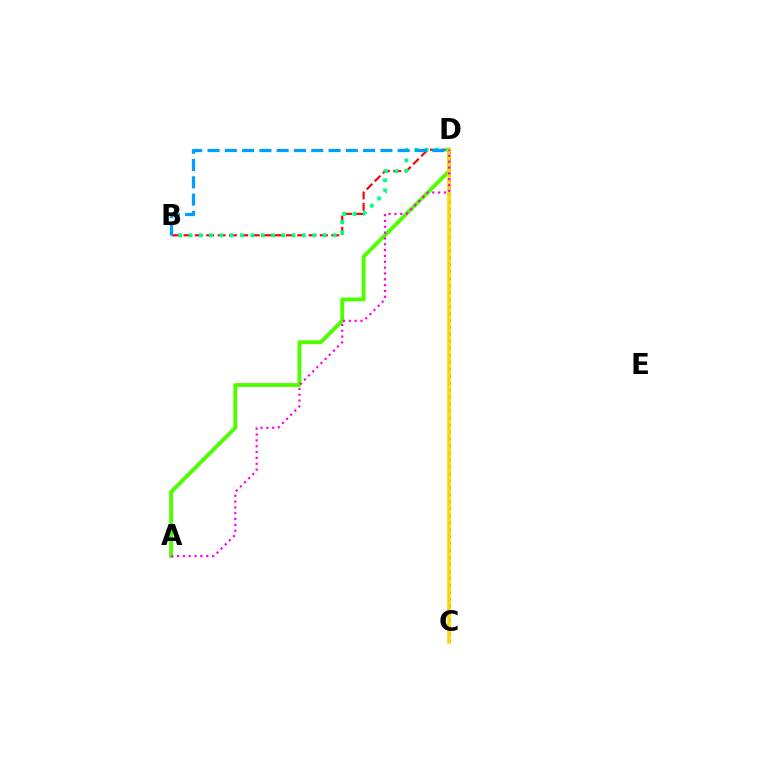{('B', 'D'): [{'color': '#ff0000', 'line_style': 'dashed', 'thickness': 1.54}, {'color': '#00ff86', 'line_style': 'dotted', 'thickness': 2.8}, {'color': '#009eff', 'line_style': 'dashed', 'thickness': 2.35}], ('A', 'D'): [{'color': '#4fff00', 'line_style': 'solid', 'thickness': 2.8}, {'color': '#ff00ed', 'line_style': 'dotted', 'thickness': 1.59}], ('C', 'D'): [{'color': '#3700ff', 'line_style': 'dotted', 'thickness': 1.89}, {'color': '#ffd500', 'line_style': 'solid', 'thickness': 2.58}]}